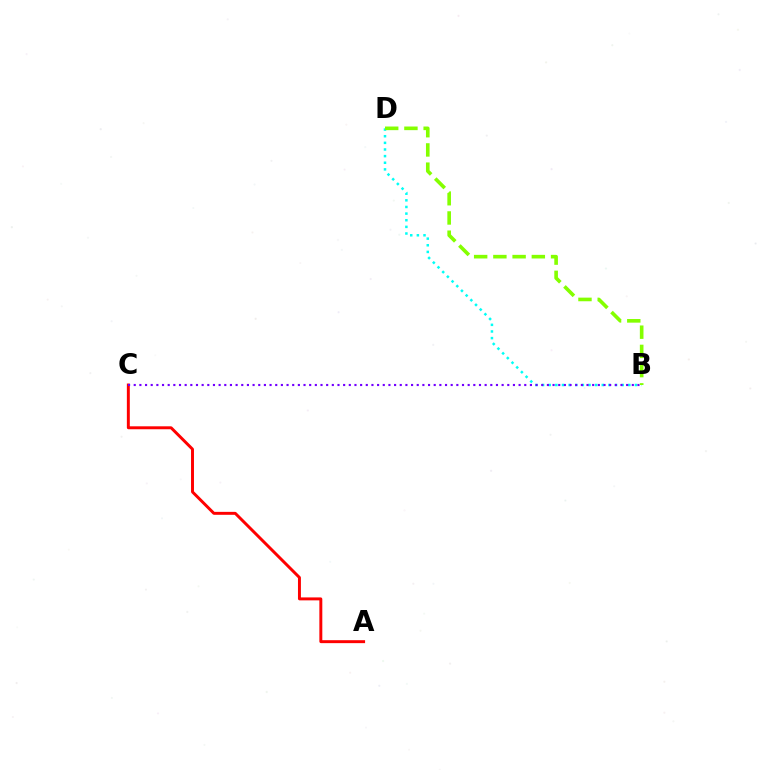{('A', 'C'): [{'color': '#ff0000', 'line_style': 'solid', 'thickness': 2.12}], ('B', 'D'): [{'color': '#00fff6', 'line_style': 'dotted', 'thickness': 1.8}, {'color': '#84ff00', 'line_style': 'dashed', 'thickness': 2.61}], ('B', 'C'): [{'color': '#7200ff', 'line_style': 'dotted', 'thickness': 1.54}]}